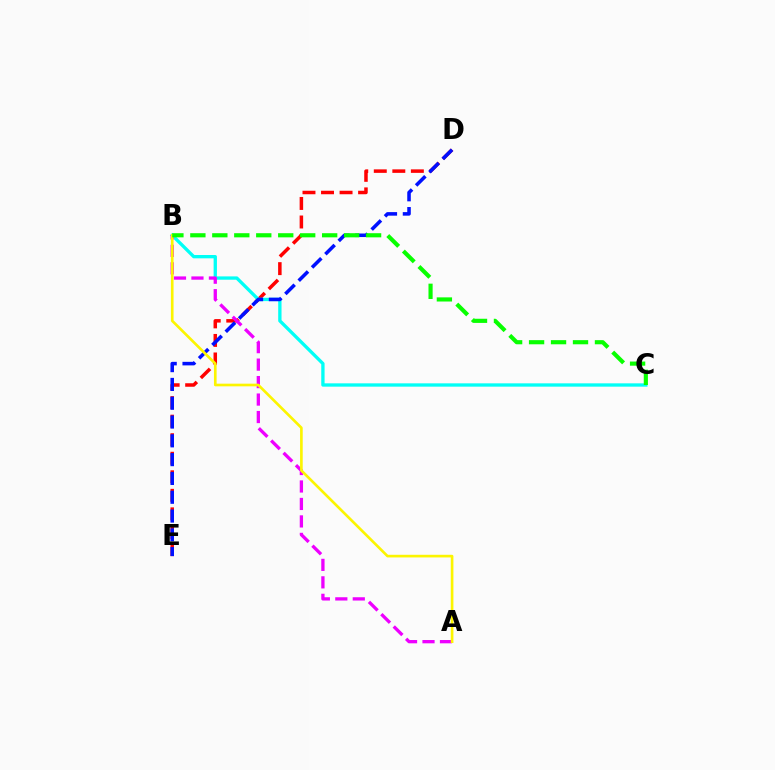{('D', 'E'): [{'color': '#ff0000', 'line_style': 'dashed', 'thickness': 2.52}, {'color': '#0010ff', 'line_style': 'dashed', 'thickness': 2.55}], ('B', 'C'): [{'color': '#00fff6', 'line_style': 'solid', 'thickness': 2.39}, {'color': '#08ff00', 'line_style': 'dashed', 'thickness': 2.98}], ('A', 'B'): [{'color': '#ee00ff', 'line_style': 'dashed', 'thickness': 2.37}, {'color': '#fcf500', 'line_style': 'solid', 'thickness': 1.91}]}